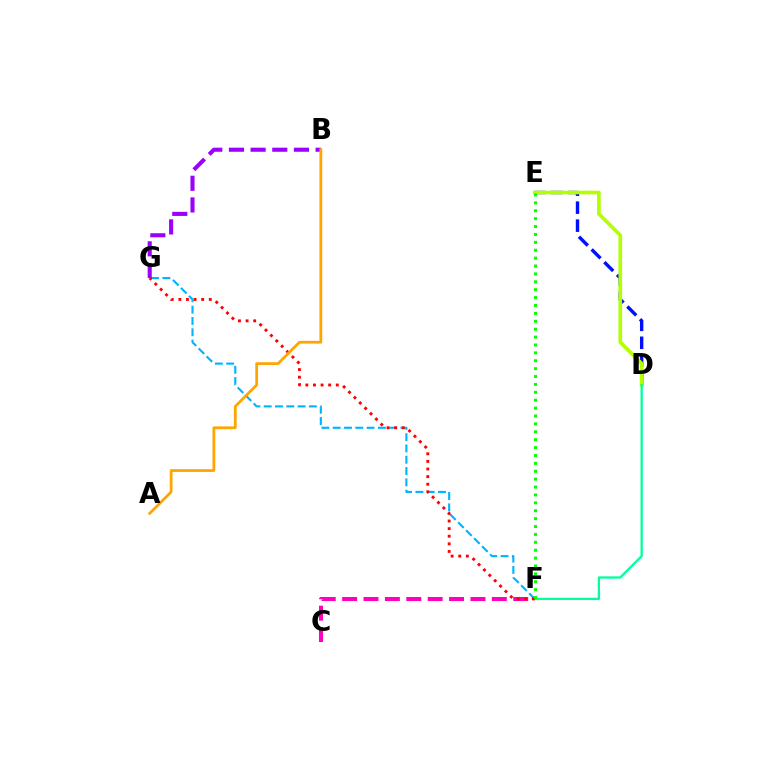{('C', 'F'): [{'color': '#ff00bd', 'line_style': 'dashed', 'thickness': 2.91}], ('F', 'G'): [{'color': '#00b5ff', 'line_style': 'dashed', 'thickness': 1.53}, {'color': '#ff0000', 'line_style': 'dotted', 'thickness': 2.07}], ('D', 'E'): [{'color': '#0010ff', 'line_style': 'dashed', 'thickness': 2.44}, {'color': '#b3ff00', 'line_style': 'solid', 'thickness': 2.63}], ('B', 'G'): [{'color': '#9b00ff', 'line_style': 'dashed', 'thickness': 2.94}], ('D', 'F'): [{'color': '#00ff9d', 'line_style': 'solid', 'thickness': 1.64}], ('A', 'B'): [{'color': '#ffa500', 'line_style': 'solid', 'thickness': 2.0}], ('E', 'F'): [{'color': '#08ff00', 'line_style': 'dotted', 'thickness': 2.14}]}